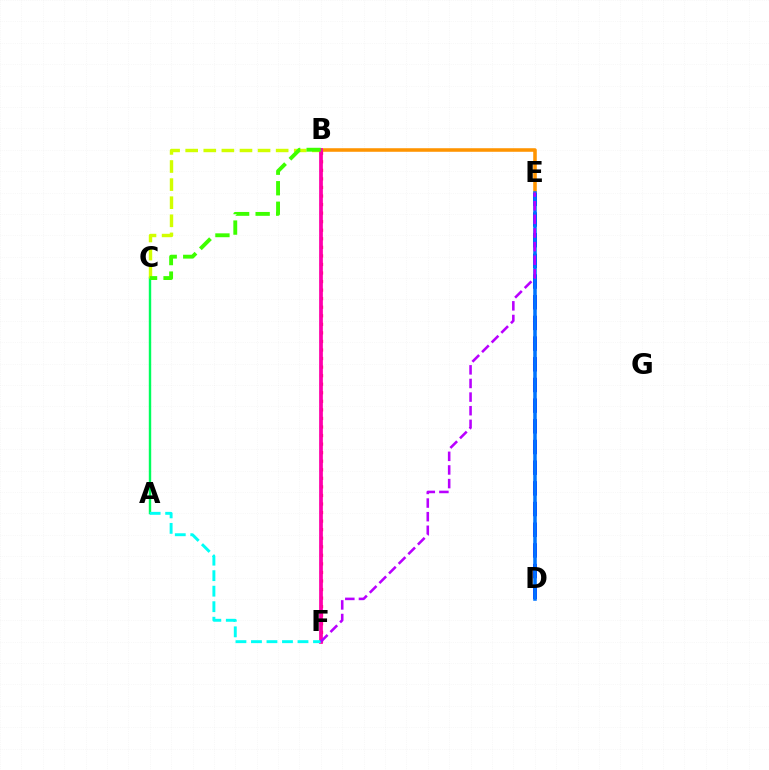{('B', 'E'): [{'color': '#ff9400', 'line_style': 'solid', 'thickness': 2.56}], ('B', 'F'): [{'color': '#ff0000', 'line_style': 'dotted', 'thickness': 2.32}, {'color': '#ff00ac', 'line_style': 'solid', 'thickness': 2.7}], ('A', 'C'): [{'color': '#00ff5c', 'line_style': 'solid', 'thickness': 1.74}], ('D', 'E'): [{'color': '#2500ff', 'line_style': 'dashed', 'thickness': 2.81}, {'color': '#0074ff', 'line_style': 'solid', 'thickness': 2.55}], ('B', 'C'): [{'color': '#d1ff00', 'line_style': 'dashed', 'thickness': 2.46}, {'color': '#3dff00', 'line_style': 'dashed', 'thickness': 2.79}], ('A', 'F'): [{'color': '#00fff6', 'line_style': 'dashed', 'thickness': 2.11}], ('E', 'F'): [{'color': '#b900ff', 'line_style': 'dashed', 'thickness': 1.85}]}